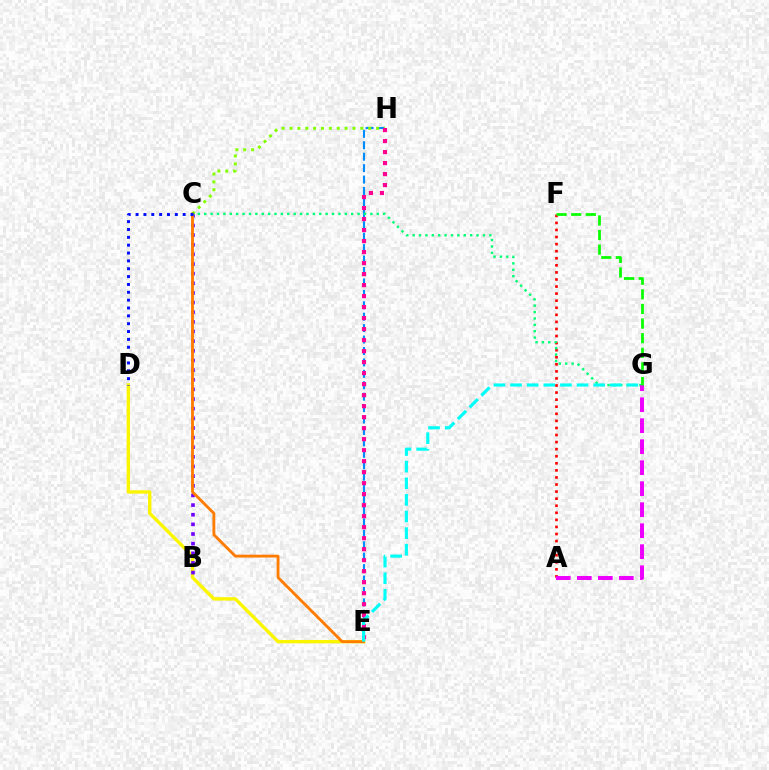{('D', 'E'): [{'color': '#fcf500', 'line_style': 'solid', 'thickness': 2.43}], ('B', 'C'): [{'color': '#7200ff', 'line_style': 'dotted', 'thickness': 2.62}], ('E', 'H'): [{'color': '#008cff', 'line_style': 'dashed', 'thickness': 1.55}, {'color': '#ff0094', 'line_style': 'dotted', 'thickness': 2.99}], ('C', 'H'): [{'color': '#84ff00', 'line_style': 'dotted', 'thickness': 2.14}], ('A', 'F'): [{'color': '#ff0000', 'line_style': 'dotted', 'thickness': 1.92}], ('C', 'E'): [{'color': '#ff7c00', 'line_style': 'solid', 'thickness': 2.05}], ('C', 'G'): [{'color': '#00ff74', 'line_style': 'dotted', 'thickness': 1.74}], ('A', 'G'): [{'color': '#ee00ff', 'line_style': 'dashed', 'thickness': 2.85}], ('E', 'G'): [{'color': '#00fff6', 'line_style': 'dashed', 'thickness': 2.26}], ('C', 'D'): [{'color': '#0010ff', 'line_style': 'dotted', 'thickness': 2.13}], ('F', 'G'): [{'color': '#08ff00', 'line_style': 'dashed', 'thickness': 1.99}]}